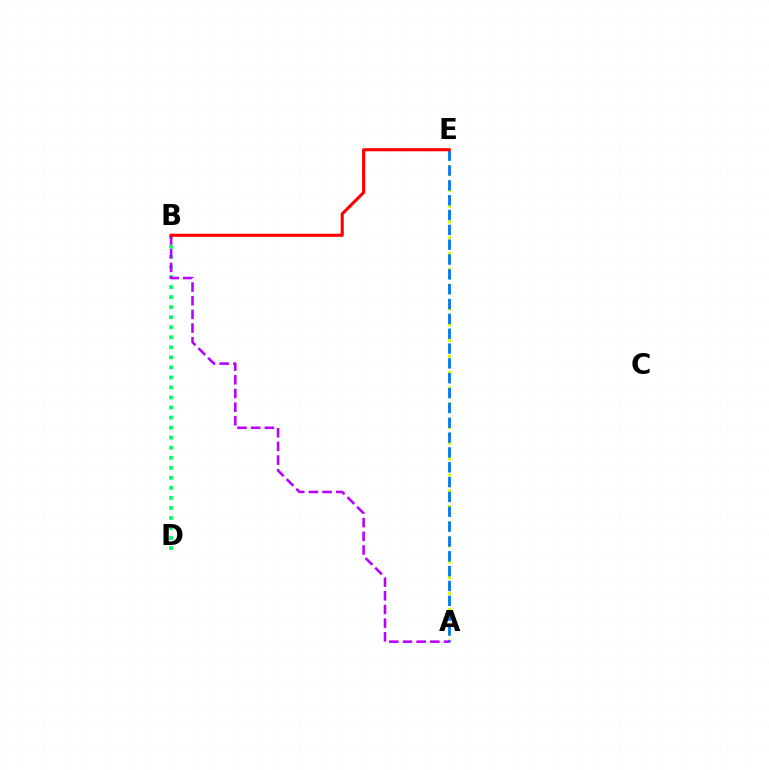{('B', 'D'): [{'color': '#00ff5c', 'line_style': 'dotted', 'thickness': 2.73}], ('A', 'E'): [{'color': '#d1ff00', 'line_style': 'dotted', 'thickness': 2.15}, {'color': '#0074ff', 'line_style': 'dashed', 'thickness': 2.02}], ('A', 'B'): [{'color': '#b900ff', 'line_style': 'dashed', 'thickness': 1.86}], ('B', 'E'): [{'color': '#ff0000', 'line_style': 'solid', 'thickness': 2.23}]}